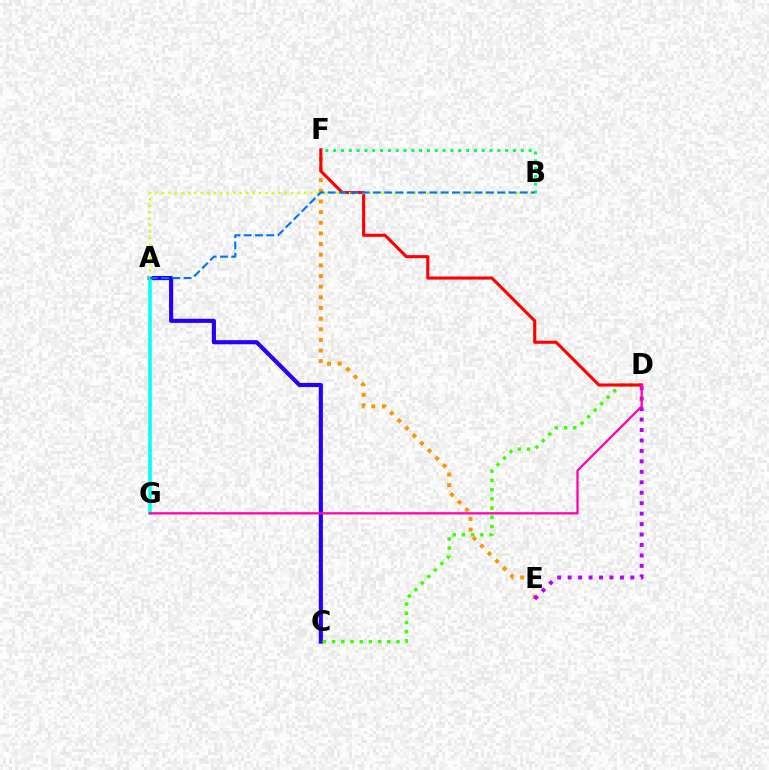{('A', 'C'): [{'color': '#2500ff', 'line_style': 'solid', 'thickness': 2.97}], ('C', 'D'): [{'color': '#3dff00', 'line_style': 'dotted', 'thickness': 2.5}], ('A', 'G'): [{'color': '#00fff6', 'line_style': 'solid', 'thickness': 2.54}], ('E', 'F'): [{'color': '#ff9400', 'line_style': 'dotted', 'thickness': 2.89}], ('D', 'F'): [{'color': '#ff0000', 'line_style': 'solid', 'thickness': 2.23}], ('D', 'E'): [{'color': '#b900ff', 'line_style': 'dotted', 'thickness': 2.84}], ('D', 'G'): [{'color': '#ff00ac', 'line_style': 'solid', 'thickness': 1.63}], ('A', 'B'): [{'color': '#d1ff00', 'line_style': 'dotted', 'thickness': 1.75}, {'color': '#0074ff', 'line_style': 'dashed', 'thickness': 1.53}], ('B', 'F'): [{'color': '#00ff5c', 'line_style': 'dotted', 'thickness': 2.12}]}